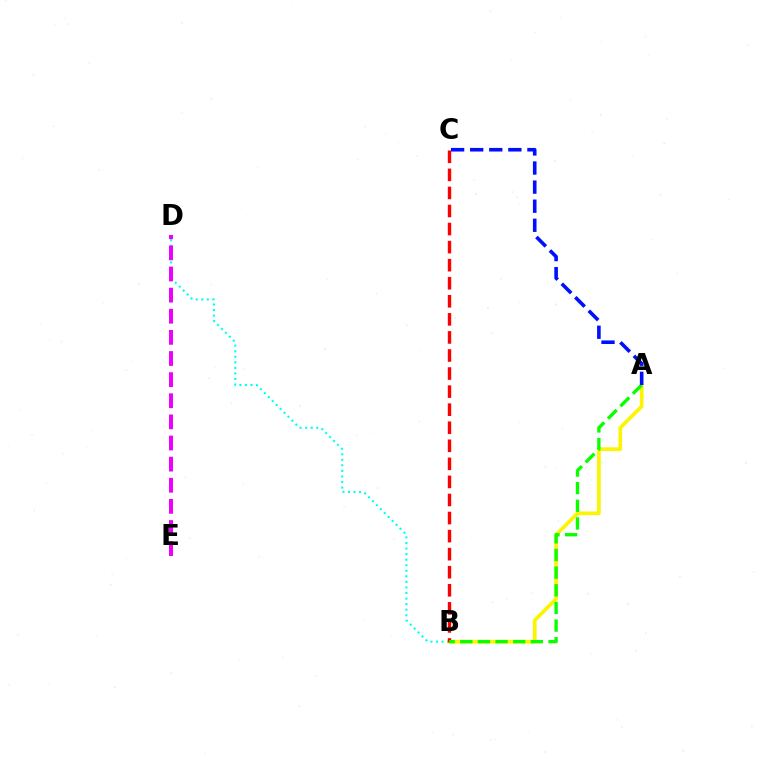{('B', 'D'): [{'color': '#00fff6', 'line_style': 'dotted', 'thickness': 1.51}], ('A', 'B'): [{'color': '#fcf500', 'line_style': 'solid', 'thickness': 2.65}, {'color': '#08ff00', 'line_style': 'dashed', 'thickness': 2.4}], ('B', 'C'): [{'color': '#ff0000', 'line_style': 'dashed', 'thickness': 2.45}], ('D', 'E'): [{'color': '#ee00ff', 'line_style': 'dashed', 'thickness': 2.87}], ('A', 'C'): [{'color': '#0010ff', 'line_style': 'dashed', 'thickness': 2.59}]}